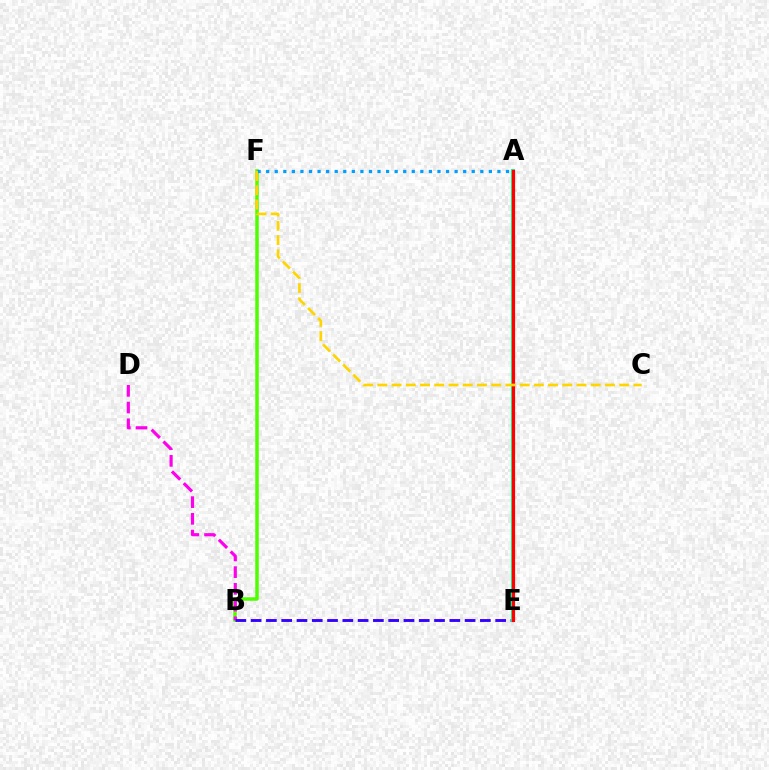{('B', 'F'): [{'color': '#4fff00', 'line_style': 'solid', 'thickness': 2.52}], ('B', 'D'): [{'color': '#ff00ed', 'line_style': 'dashed', 'thickness': 2.27}], ('A', 'F'): [{'color': '#009eff', 'line_style': 'dotted', 'thickness': 2.33}], ('B', 'E'): [{'color': '#3700ff', 'line_style': 'dashed', 'thickness': 2.08}], ('A', 'E'): [{'color': '#00ff86', 'line_style': 'solid', 'thickness': 2.8}, {'color': '#ff0000', 'line_style': 'solid', 'thickness': 2.3}], ('C', 'F'): [{'color': '#ffd500', 'line_style': 'dashed', 'thickness': 1.93}]}